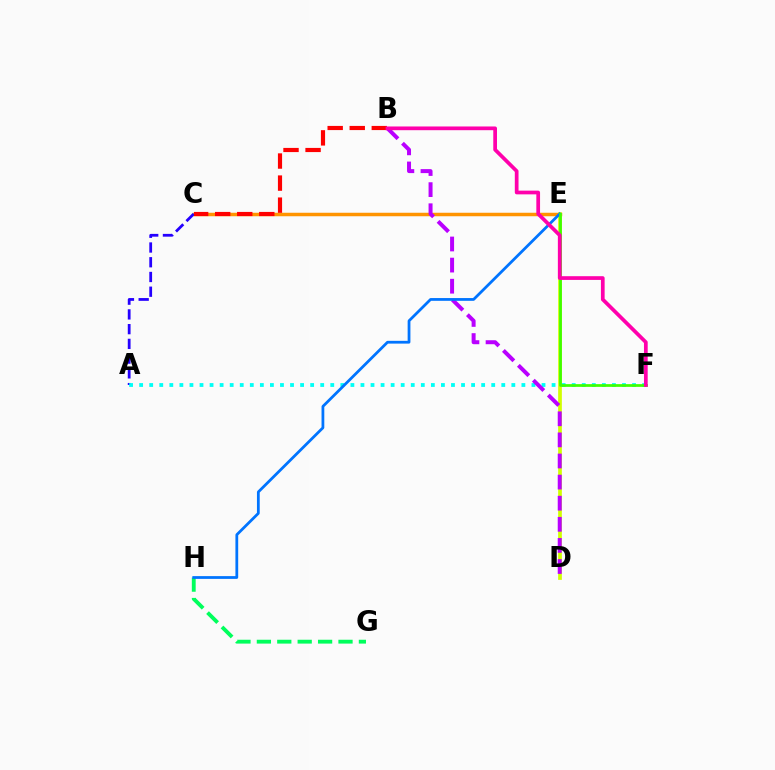{('G', 'H'): [{'color': '#00ff5c', 'line_style': 'dashed', 'thickness': 2.77}], ('C', 'E'): [{'color': '#ff9400', 'line_style': 'solid', 'thickness': 2.52}], ('A', 'C'): [{'color': '#2500ff', 'line_style': 'dashed', 'thickness': 2.0}], ('A', 'F'): [{'color': '#00fff6', 'line_style': 'dotted', 'thickness': 2.73}], ('D', 'E'): [{'color': '#d1ff00', 'line_style': 'solid', 'thickness': 2.67}], ('B', 'C'): [{'color': '#ff0000', 'line_style': 'dashed', 'thickness': 3.0}], ('B', 'D'): [{'color': '#b900ff', 'line_style': 'dashed', 'thickness': 2.87}], ('E', 'H'): [{'color': '#0074ff', 'line_style': 'solid', 'thickness': 1.99}], ('E', 'F'): [{'color': '#3dff00', 'line_style': 'solid', 'thickness': 1.96}], ('B', 'F'): [{'color': '#ff00ac', 'line_style': 'solid', 'thickness': 2.68}]}